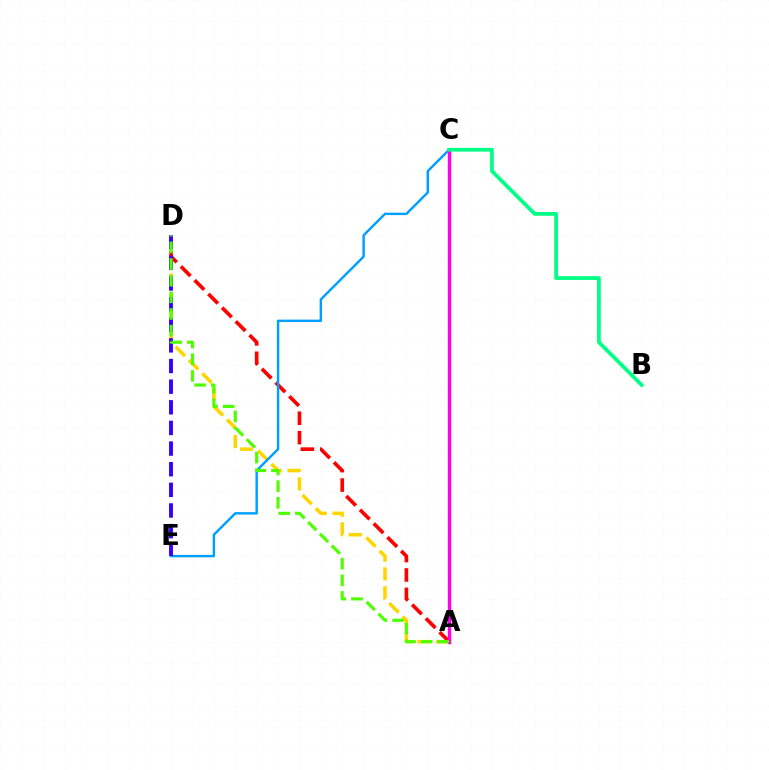{('A', 'D'): [{'color': '#ffd500', 'line_style': 'dashed', 'thickness': 2.55}, {'color': '#ff0000', 'line_style': 'dashed', 'thickness': 2.64}, {'color': '#4fff00', 'line_style': 'dashed', 'thickness': 2.26}], ('C', 'E'): [{'color': '#009eff', 'line_style': 'solid', 'thickness': 1.74}], ('A', 'C'): [{'color': '#ff00ed', 'line_style': 'solid', 'thickness': 2.42}], ('D', 'E'): [{'color': '#3700ff', 'line_style': 'dashed', 'thickness': 2.8}], ('B', 'C'): [{'color': '#00ff86', 'line_style': 'solid', 'thickness': 2.71}]}